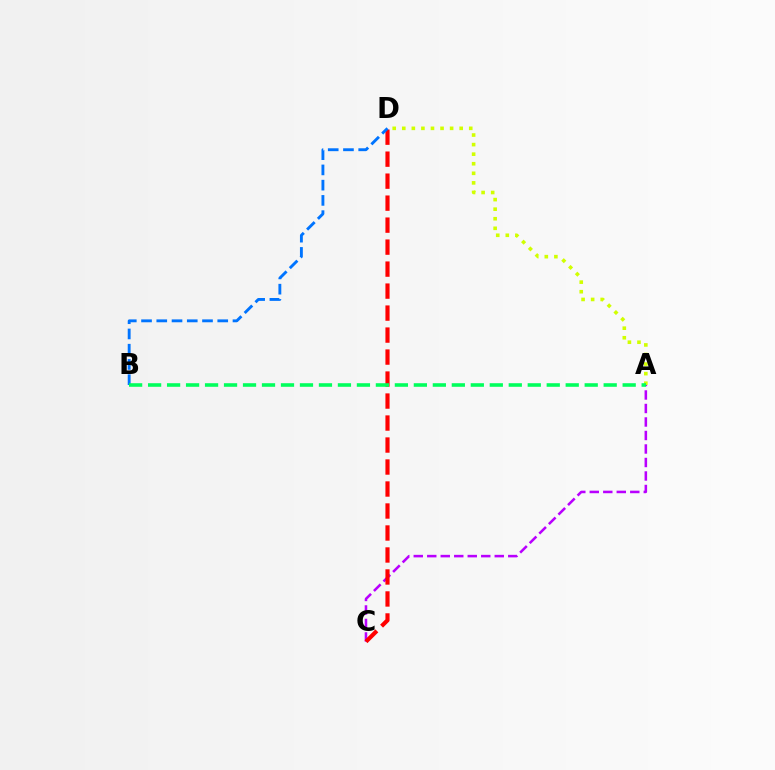{('A', 'C'): [{'color': '#b900ff', 'line_style': 'dashed', 'thickness': 1.83}], ('A', 'D'): [{'color': '#d1ff00', 'line_style': 'dotted', 'thickness': 2.6}], ('C', 'D'): [{'color': '#ff0000', 'line_style': 'dashed', 'thickness': 2.99}], ('B', 'D'): [{'color': '#0074ff', 'line_style': 'dashed', 'thickness': 2.07}], ('A', 'B'): [{'color': '#00ff5c', 'line_style': 'dashed', 'thickness': 2.58}]}